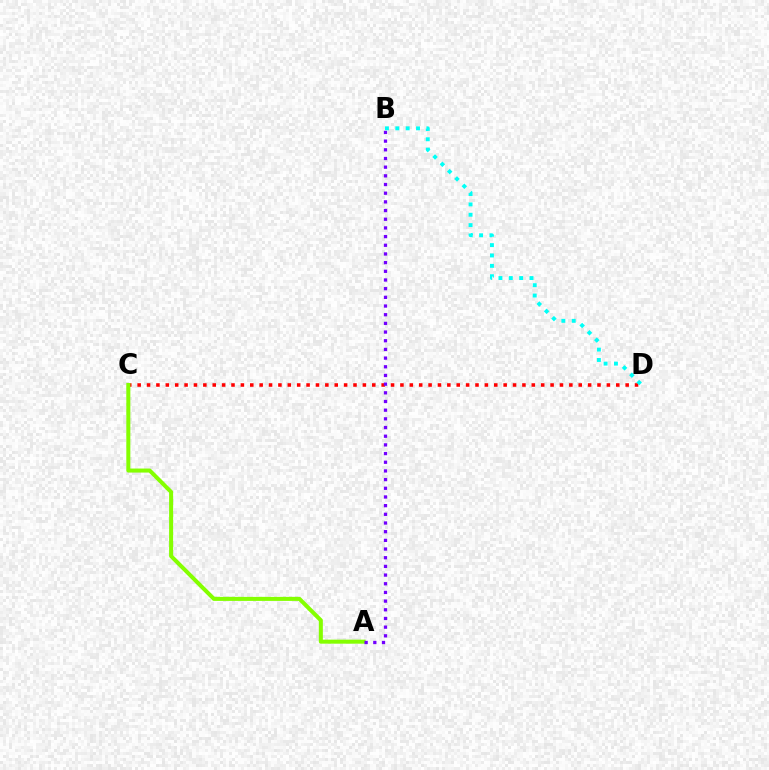{('C', 'D'): [{'color': '#ff0000', 'line_style': 'dotted', 'thickness': 2.55}], ('A', 'C'): [{'color': '#84ff00', 'line_style': 'solid', 'thickness': 2.9}], ('B', 'D'): [{'color': '#00fff6', 'line_style': 'dotted', 'thickness': 2.81}], ('A', 'B'): [{'color': '#7200ff', 'line_style': 'dotted', 'thickness': 2.36}]}